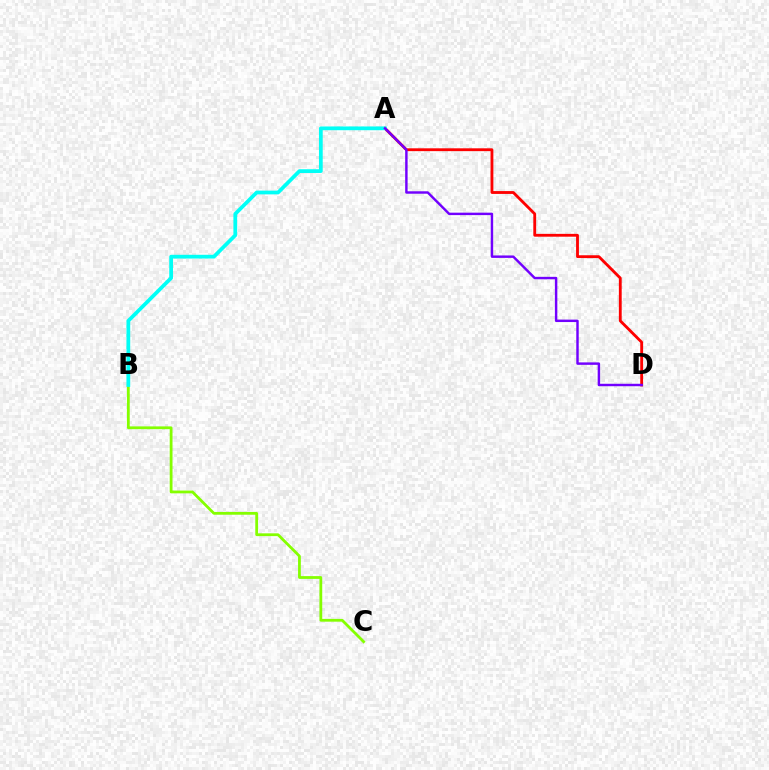{('A', 'D'): [{'color': '#ff0000', 'line_style': 'solid', 'thickness': 2.04}, {'color': '#7200ff', 'line_style': 'solid', 'thickness': 1.76}], ('B', 'C'): [{'color': '#84ff00', 'line_style': 'solid', 'thickness': 2.01}], ('A', 'B'): [{'color': '#00fff6', 'line_style': 'solid', 'thickness': 2.7}]}